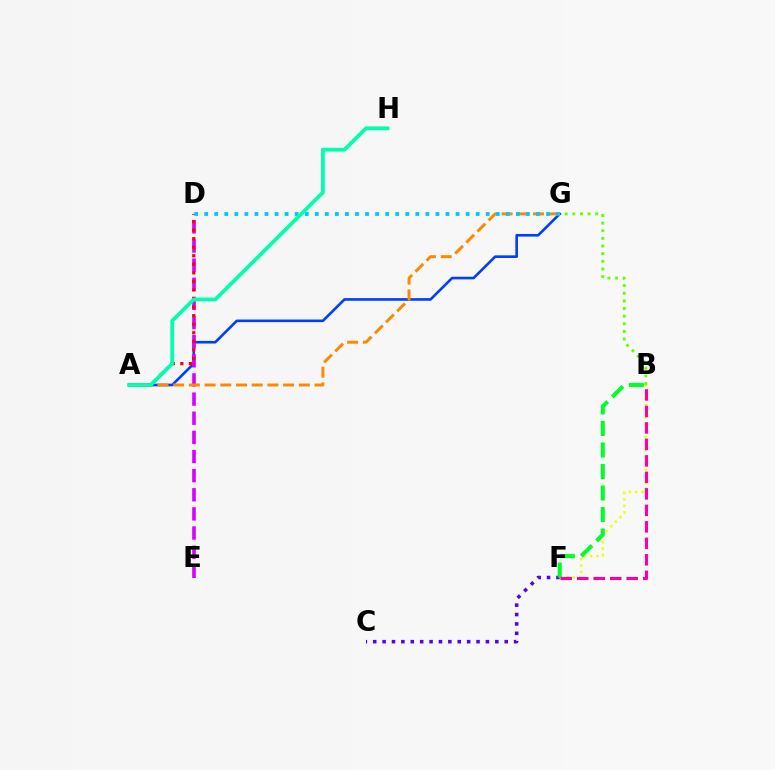{('A', 'G'): [{'color': '#003fff', 'line_style': 'solid', 'thickness': 1.89}, {'color': '#ff8800', 'line_style': 'dashed', 'thickness': 2.13}], ('D', 'E'): [{'color': '#d600ff', 'line_style': 'dashed', 'thickness': 2.6}], ('C', 'F'): [{'color': '#4f00ff', 'line_style': 'dotted', 'thickness': 2.55}], ('B', 'F'): [{'color': '#eeff00', 'line_style': 'dotted', 'thickness': 1.75}, {'color': '#00ff27', 'line_style': 'dashed', 'thickness': 2.92}, {'color': '#ff00a0', 'line_style': 'dashed', 'thickness': 2.24}], ('A', 'D'): [{'color': '#ff0000', 'line_style': 'dotted', 'thickness': 2.32}], ('D', 'G'): [{'color': '#00c7ff', 'line_style': 'dotted', 'thickness': 2.73}], ('B', 'G'): [{'color': '#66ff00', 'line_style': 'dotted', 'thickness': 2.07}], ('A', 'H'): [{'color': '#00ffaf', 'line_style': 'solid', 'thickness': 2.72}]}